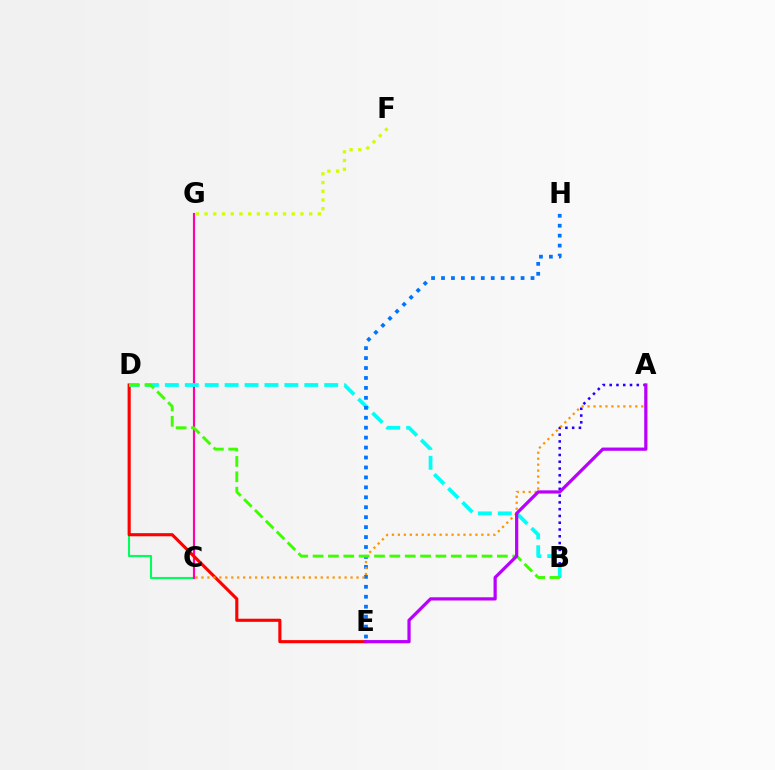{('A', 'B'): [{'color': '#2500ff', 'line_style': 'dotted', 'thickness': 1.84}], ('C', 'D'): [{'color': '#00ff5c', 'line_style': 'solid', 'thickness': 1.51}], ('C', 'G'): [{'color': '#ff00ac', 'line_style': 'solid', 'thickness': 1.57}], ('D', 'E'): [{'color': '#ff0000', 'line_style': 'solid', 'thickness': 2.24}], ('B', 'D'): [{'color': '#00fff6', 'line_style': 'dashed', 'thickness': 2.71}, {'color': '#3dff00', 'line_style': 'dashed', 'thickness': 2.09}], ('E', 'H'): [{'color': '#0074ff', 'line_style': 'dotted', 'thickness': 2.7}], ('A', 'C'): [{'color': '#ff9400', 'line_style': 'dotted', 'thickness': 1.62}], ('F', 'G'): [{'color': '#d1ff00', 'line_style': 'dotted', 'thickness': 2.37}], ('A', 'E'): [{'color': '#b900ff', 'line_style': 'solid', 'thickness': 2.32}]}